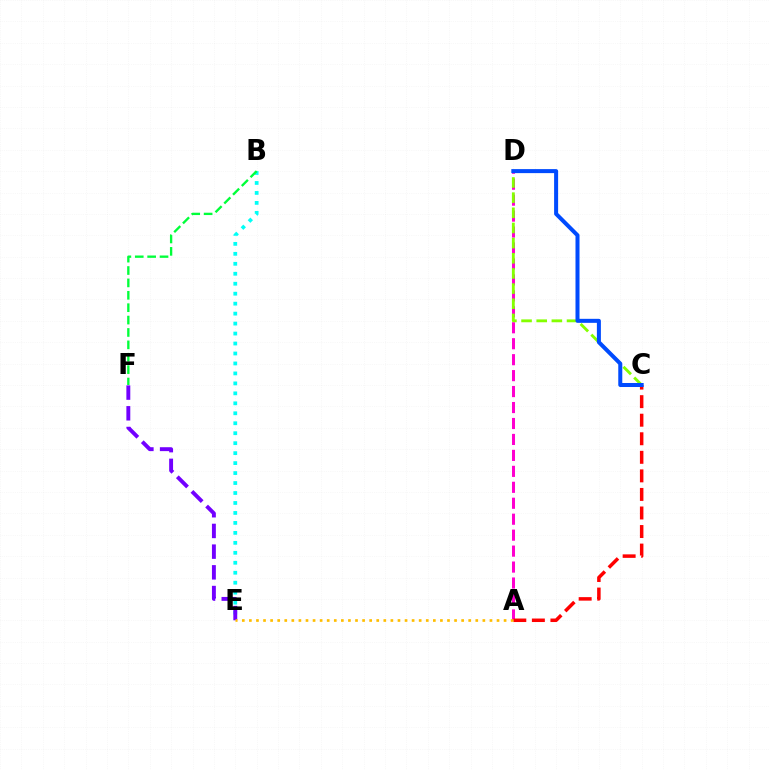{('B', 'E'): [{'color': '#00fff6', 'line_style': 'dotted', 'thickness': 2.71}], ('A', 'D'): [{'color': '#ff00cf', 'line_style': 'dashed', 'thickness': 2.17}], ('B', 'F'): [{'color': '#00ff39', 'line_style': 'dashed', 'thickness': 1.68}], ('C', 'D'): [{'color': '#84ff00', 'line_style': 'dashed', 'thickness': 2.06}, {'color': '#004bff', 'line_style': 'solid', 'thickness': 2.89}], ('A', 'C'): [{'color': '#ff0000', 'line_style': 'dashed', 'thickness': 2.52}], ('E', 'F'): [{'color': '#7200ff', 'line_style': 'dashed', 'thickness': 2.81}], ('A', 'E'): [{'color': '#ffbd00', 'line_style': 'dotted', 'thickness': 1.92}]}